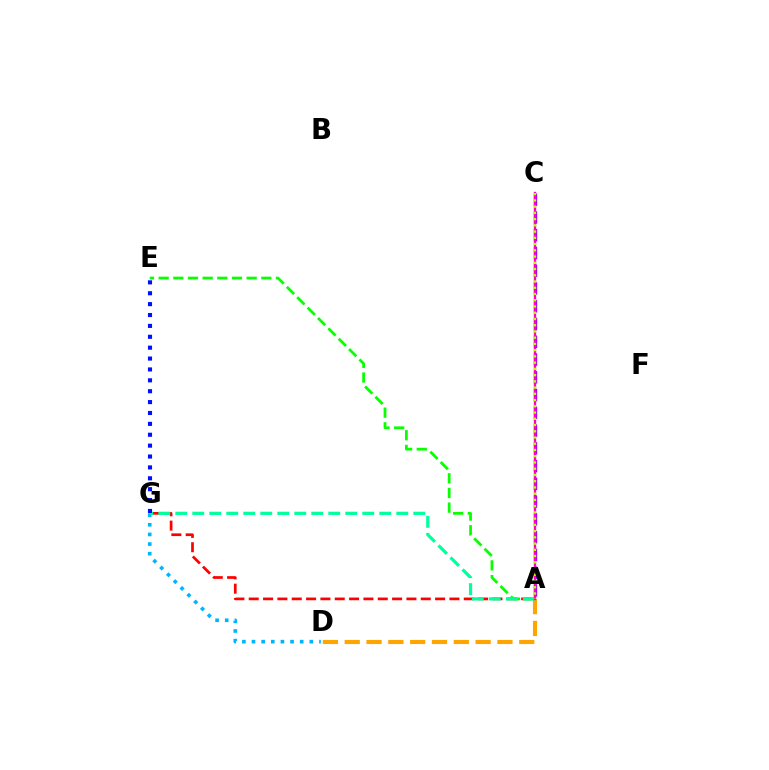{('A', 'G'): [{'color': '#ff0000', 'line_style': 'dashed', 'thickness': 1.95}, {'color': '#00ff9d', 'line_style': 'dashed', 'thickness': 2.31}], ('A', 'C'): [{'color': '#9b00ff', 'line_style': 'dashed', 'thickness': 2.41}, {'color': '#ff00bd', 'line_style': 'solid', 'thickness': 1.68}, {'color': '#b3ff00', 'line_style': 'dotted', 'thickness': 1.7}], ('D', 'G'): [{'color': '#00b5ff', 'line_style': 'dotted', 'thickness': 2.62}], ('A', 'E'): [{'color': '#08ff00', 'line_style': 'dashed', 'thickness': 1.99}], ('A', 'D'): [{'color': '#ffa500', 'line_style': 'dashed', 'thickness': 2.96}], ('E', 'G'): [{'color': '#0010ff', 'line_style': 'dotted', 'thickness': 2.96}]}